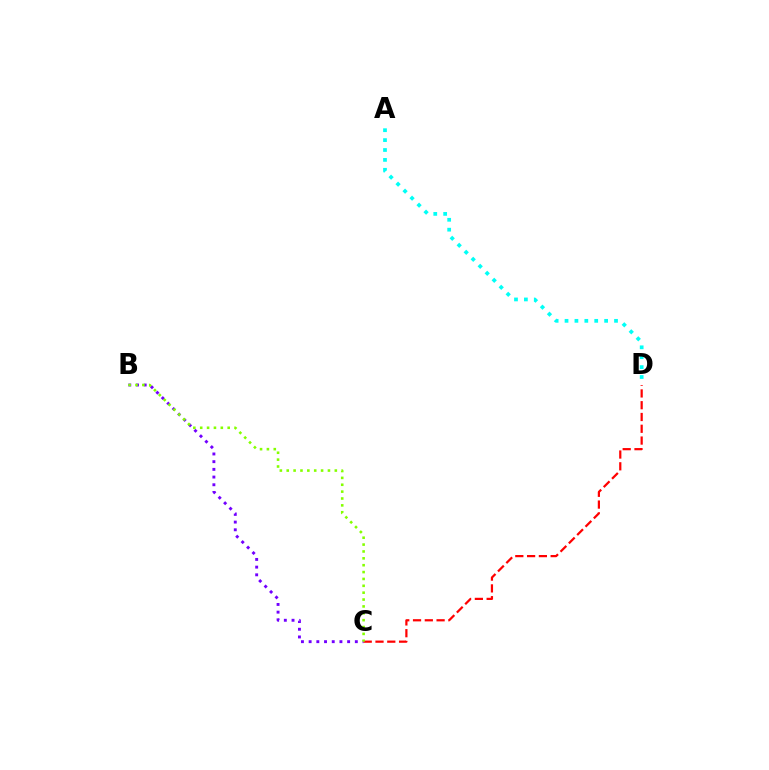{('A', 'D'): [{'color': '#00fff6', 'line_style': 'dotted', 'thickness': 2.69}], ('B', 'C'): [{'color': '#7200ff', 'line_style': 'dotted', 'thickness': 2.09}, {'color': '#84ff00', 'line_style': 'dotted', 'thickness': 1.87}], ('C', 'D'): [{'color': '#ff0000', 'line_style': 'dashed', 'thickness': 1.6}]}